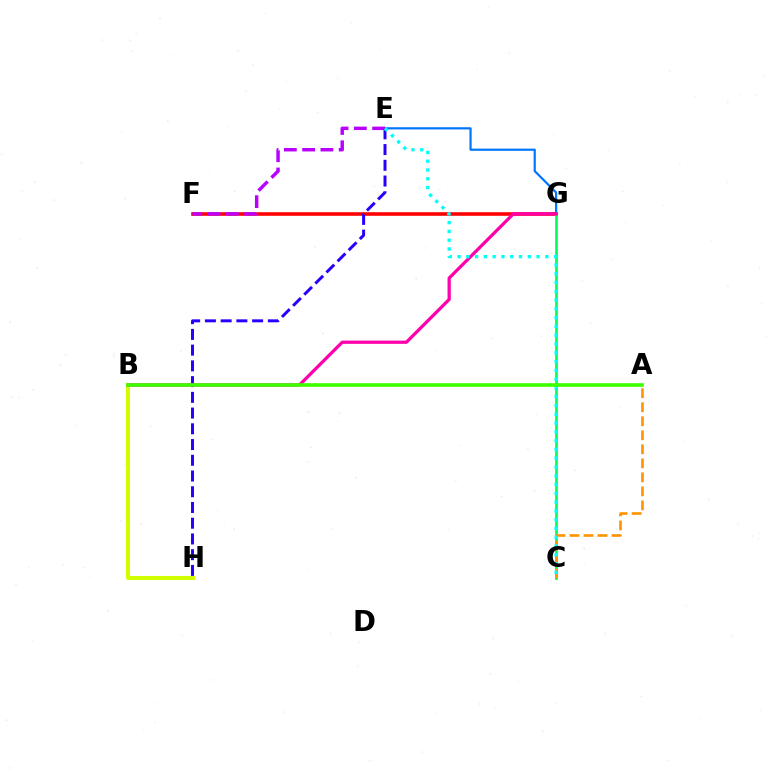{('F', 'G'): [{'color': '#ff0000', 'line_style': 'solid', 'thickness': 2.58}], ('E', 'H'): [{'color': '#2500ff', 'line_style': 'dashed', 'thickness': 2.14}], ('C', 'G'): [{'color': '#00ff5c', 'line_style': 'solid', 'thickness': 1.94}], ('E', 'G'): [{'color': '#0074ff', 'line_style': 'solid', 'thickness': 1.57}], ('A', 'C'): [{'color': '#ff9400', 'line_style': 'dashed', 'thickness': 1.9}], ('B', 'H'): [{'color': '#d1ff00', 'line_style': 'solid', 'thickness': 2.95}], ('B', 'G'): [{'color': '#ff00ac', 'line_style': 'solid', 'thickness': 2.33}], ('E', 'F'): [{'color': '#b900ff', 'line_style': 'dashed', 'thickness': 2.48}], ('C', 'E'): [{'color': '#00fff6', 'line_style': 'dotted', 'thickness': 2.39}], ('A', 'B'): [{'color': '#3dff00', 'line_style': 'solid', 'thickness': 2.6}]}